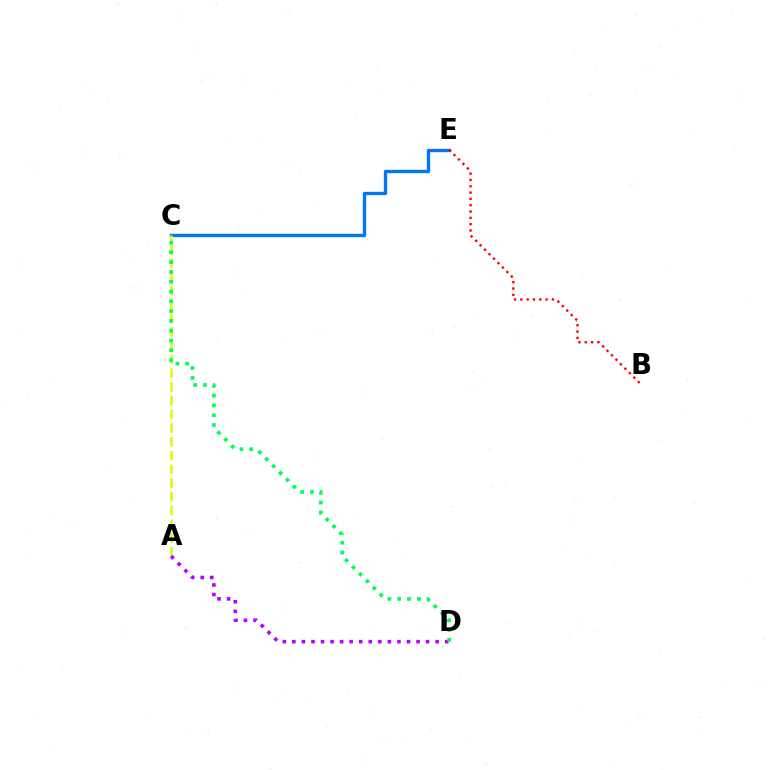{('C', 'E'): [{'color': '#0074ff', 'line_style': 'solid', 'thickness': 2.41}], ('B', 'E'): [{'color': '#ff0000', 'line_style': 'dotted', 'thickness': 1.72}], ('A', 'C'): [{'color': '#d1ff00', 'line_style': 'dashed', 'thickness': 1.87}], ('A', 'D'): [{'color': '#b900ff', 'line_style': 'dotted', 'thickness': 2.59}], ('C', 'D'): [{'color': '#00ff5c', 'line_style': 'dotted', 'thickness': 2.66}]}